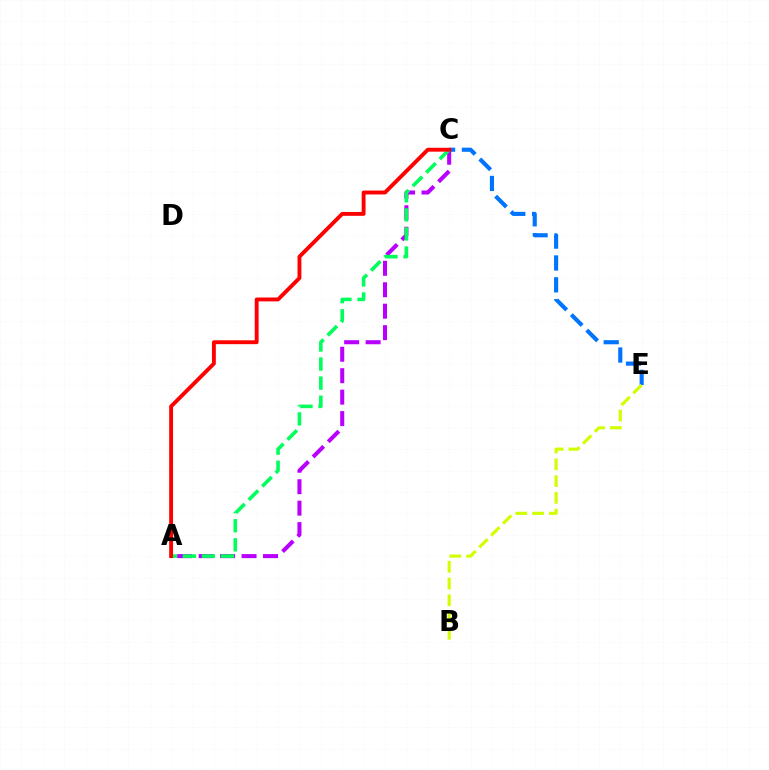{('C', 'E'): [{'color': '#0074ff', 'line_style': 'dashed', 'thickness': 2.97}], ('A', 'C'): [{'color': '#b900ff', 'line_style': 'dashed', 'thickness': 2.91}, {'color': '#00ff5c', 'line_style': 'dashed', 'thickness': 2.59}, {'color': '#ff0000', 'line_style': 'solid', 'thickness': 2.79}], ('B', 'E'): [{'color': '#d1ff00', 'line_style': 'dashed', 'thickness': 2.28}]}